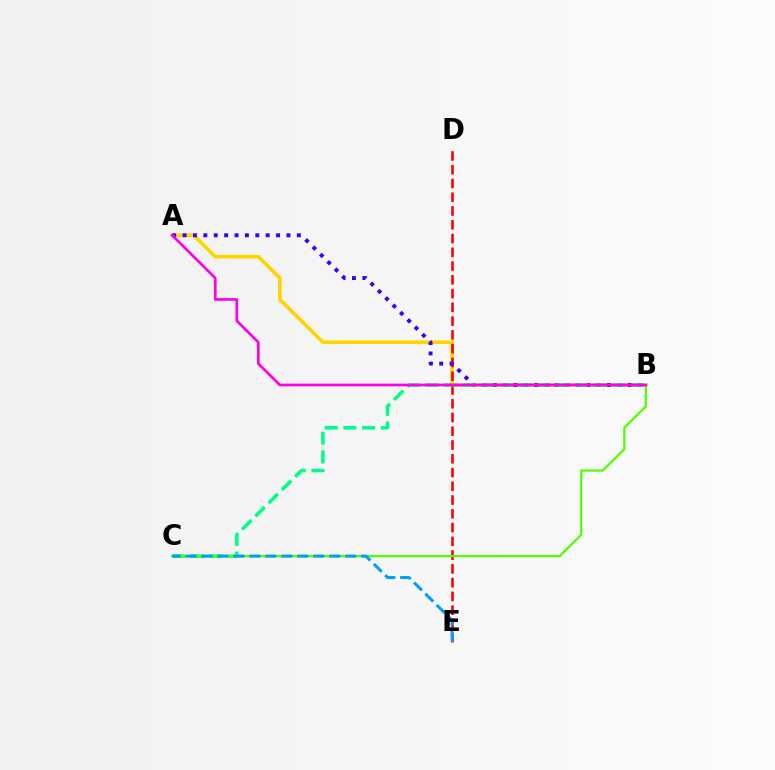{('A', 'B'): [{'color': '#ffd500', 'line_style': 'solid', 'thickness': 2.62}, {'color': '#3700ff', 'line_style': 'dotted', 'thickness': 2.82}, {'color': '#ff00ed', 'line_style': 'solid', 'thickness': 1.93}], ('D', 'E'): [{'color': '#ff0000', 'line_style': 'dashed', 'thickness': 1.87}], ('B', 'C'): [{'color': '#00ff86', 'line_style': 'dashed', 'thickness': 2.54}, {'color': '#4fff00', 'line_style': 'solid', 'thickness': 1.6}], ('C', 'E'): [{'color': '#009eff', 'line_style': 'dashed', 'thickness': 2.17}]}